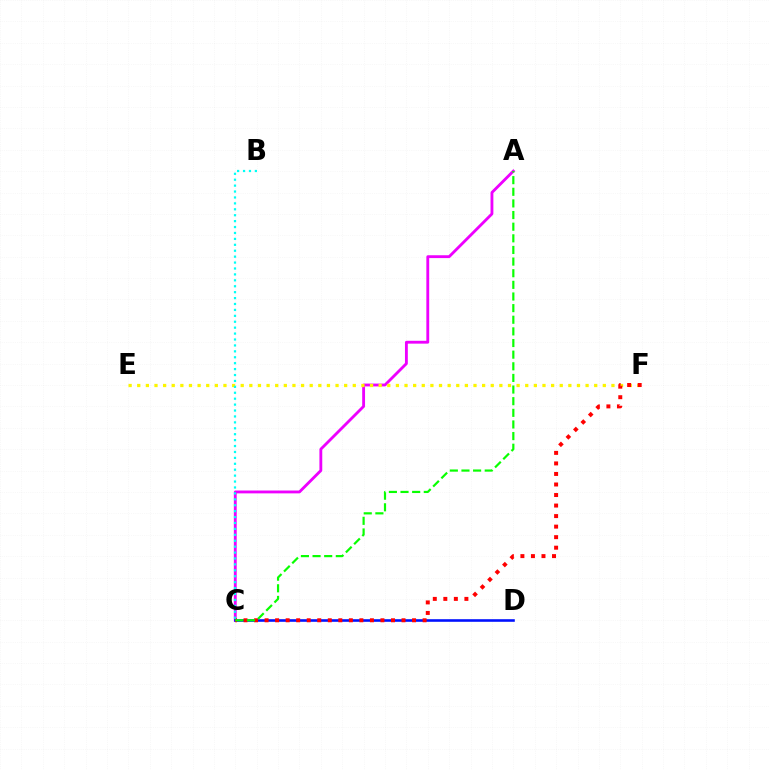{('A', 'C'): [{'color': '#ee00ff', 'line_style': 'solid', 'thickness': 2.05}, {'color': '#08ff00', 'line_style': 'dashed', 'thickness': 1.58}], ('C', 'D'): [{'color': '#0010ff', 'line_style': 'solid', 'thickness': 1.86}], ('E', 'F'): [{'color': '#fcf500', 'line_style': 'dotted', 'thickness': 2.34}], ('C', 'F'): [{'color': '#ff0000', 'line_style': 'dotted', 'thickness': 2.86}], ('B', 'C'): [{'color': '#00fff6', 'line_style': 'dotted', 'thickness': 1.61}]}